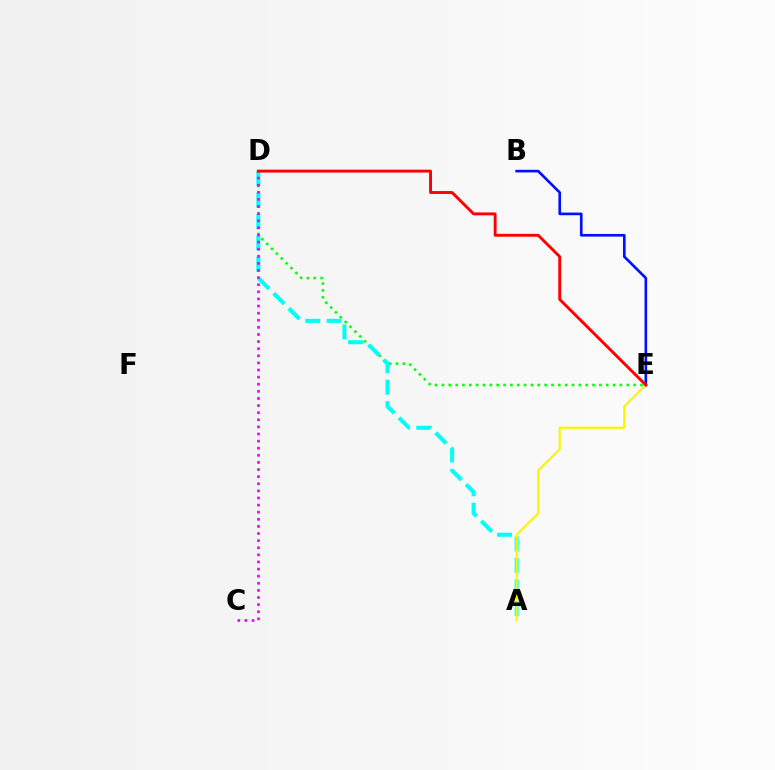{('D', 'E'): [{'color': '#08ff00', 'line_style': 'dotted', 'thickness': 1.86}, {'color': '#ff0000', 'line_style': 'solid', 'thickness': 2.08}], ('A', 'D'): [{'color': '#00fff6', 'line_style': 'dashed', 'thickness': 2.91}], ('B', 'E'): [{'color': '#0010ff', 'line_style': 'solid', 'thickness': 1.9}], ('C', 'D'): [{'color': '#ee00ff', 'line_style': 'dotted', 'thickness': 1.93}], ('A', 'E'): [{'color': '#fcf500', 'line_style': 'solid', 'thickness': 1.58}]}